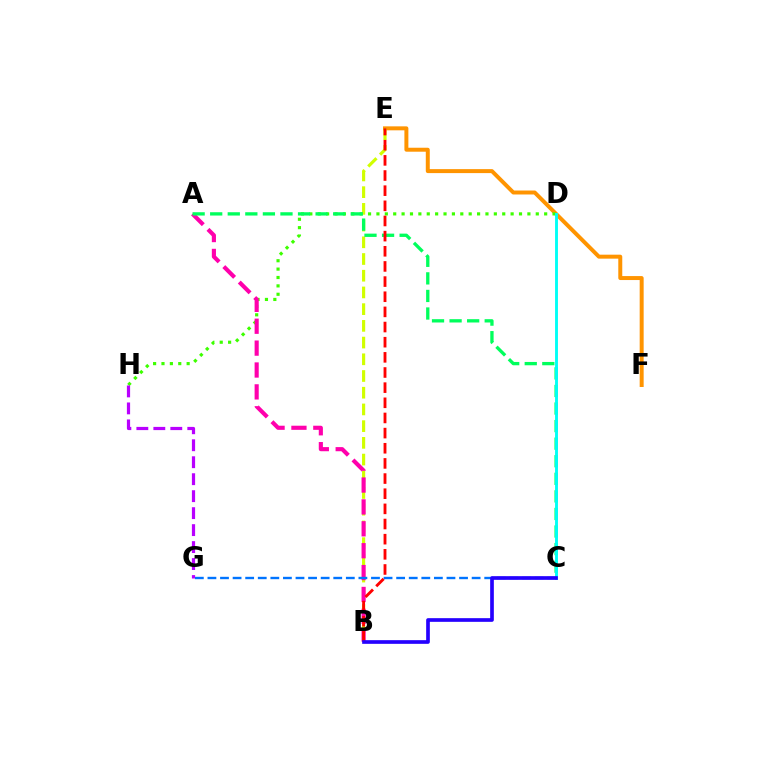{('E', 'F'): [{'color': '#ff9400', 'line_style': 'solid', 'thickness': 2.86}], ('B', 'E'): [{'color': '#d1ff00', 'line_style': 'dashed', 'thickness': 2.27}, {'color': '#ff0000', 'line_style': 'dashed', 'thickness': 2.06}], ('D', 'H'): [{'color': '#3dff00', 'line_style': 'dotted', 'thickness': 2.28}], ('A', 'B'): [{'color': '#ff00ac', 'line_style': 'dashed', 'thickness': 2.97}], ('A', 'C'): [{'color': '#00ff5c', 'line_style': 'dashed', 'thickness': 2.39}], ('C', 'D'): [{'color': '#00fff6', 'line_style': 'solid', 'thickness': 2.08}], ('C', 'G'): [{'color': '#0074ff', 'line_style': 'dashed', 'thickness': 1.71}], ('B', 'C'): [{'color': '#2500ff', 'line_style': 'solid', 'thickness': 2.64}], ('G', 'H'): [{'color': '#b900ff', 'line_style': 'dashed', 'thickness': 2.31}]}